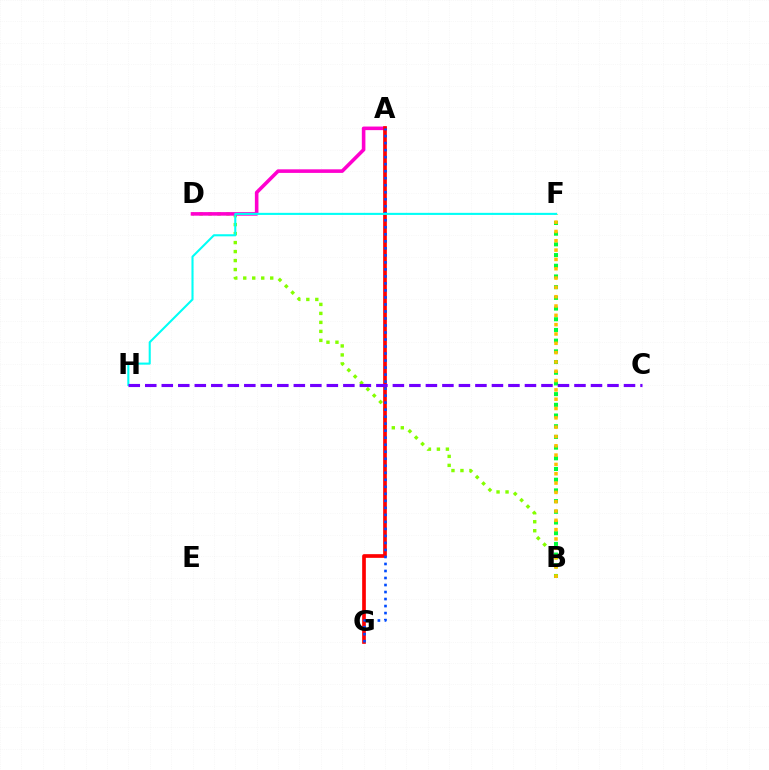{('B', 'F'): [{'color': '#00ff39', 'line_style': 'dotted', 'thickness': 2.91}, {'color': '#ffbd00', 'line_style': 'dotted', 'thickness': 2.53}], ('B', 'D'): [{'color': '#84ff00', 'line_style': 'dotted', 'thickness': 2.44}], ('A', 'D'): [{'color': '#ff00cf', 'line_style': 'solid', 'thickness': 2.58}], ('A', 'G'): [{'color': '#ff0000', 'line_style': 'solid', 'thickness': 2.66}, {'color': '#004bff', 'line_style': 'dotted', 'thickness': 1.91}], ('F', 'H'): [{'color': '#00fff6', 'line_style': 'solid', 'thickness': 1.51}], ('C', 'H'): [{'color': '#7200ff', 'line_style': 'dashed', 'thickness': 2.24}]}